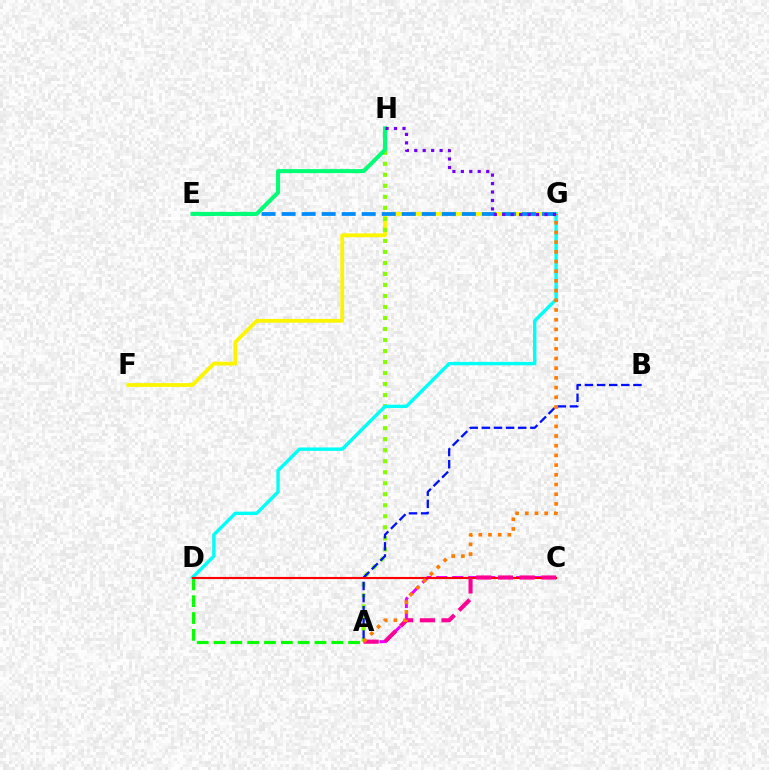{('A', 'D'): [{'color': '#08ff00', 'line_style': 'dashed', 'thickness': 2.29}], ('F', 'G'): [{'color': '#fcf500', 'line_style': 'solid', 'thickness': 2.74}], ('A', 'H'): [{'color': '#84ff00', 'line_style': 'dotted', 'thickness': 2.99}], ('D', 'G'): [{'color': '#00fff6', 'line_style': 'solid', 'thickness': 2.45}], ('E', 'G'): [{'color': '#008cff', 'line_style': 'dashed', 'thickness': 2.72}], ('A', 'C'): [{'color': '#ee00ff', 'line_style': 'dashed', 'thickness': 2.17}, {'color': '#ff0094', 'line_style': 'dashed', 'thickness': 2.94}], ('A', 'B'): [{'color': '#0010ff', 'line_style': 'dashed', 'thickness': 1.65}], ('C', 'D'): [{'color': '#ff0000', 'line_style': 'solid', 'thickness': 1.53}], ('E', 'H'): [{'color': '#00ff74', 'line_style': 'solid', 'thickness': 2.9}], ('A', 'G'): [{'color': '#ff7c00', 'line_style': 'dotted', 'thickness': 2.63}], ('G', 'H'): [{'color': '#7200ff', 'line_style': 'dotted', 'thickness': 2.29}]}